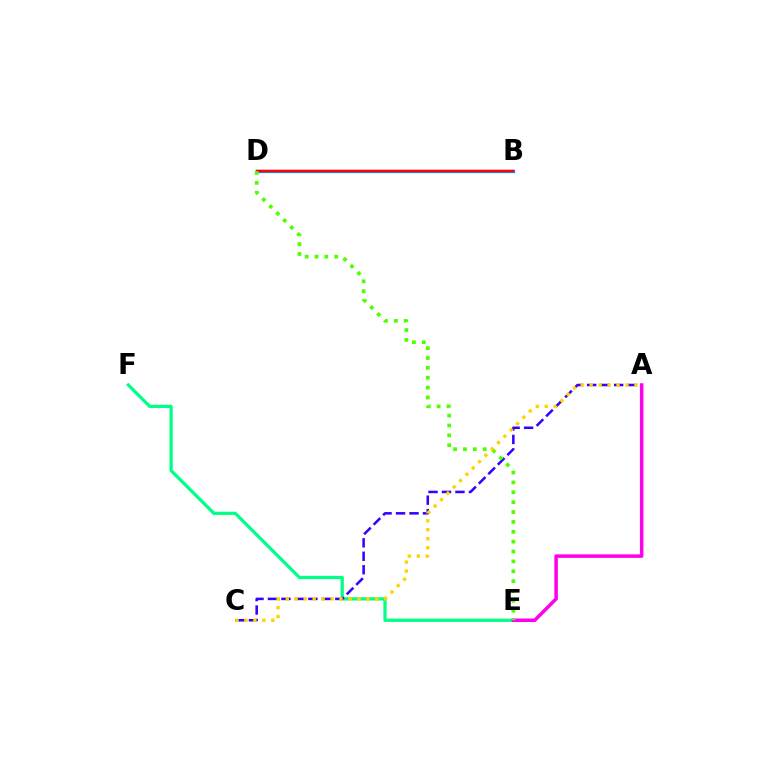{('B', 'D'): [{'color': '#009eff', 'line_style': 'solid', 'thickness': 2.39}, {'color': '#ff0000', 'line_style': 'solid', 'thickness': 1.76}], ('E', 'F'): [{'color': '#00ff86', 'line_style': 'solid', 'thickness': 2.33}], ('A', 'C'): [{'color': '#3700ff', 'line_style': 'dashed', 'thickness': 1.83}, {'color': '#ffd500', 'line_style': 'dotted', 'thickness': 2.43}], ('A', 'E'): [{'color': '#ff00ed', 'line_style': 'solid', 'thickness': 2.52}], ('D', 'E'): [{'color': '#4fff00', 'line_style': 'dotted', 'thickness': 2.68}]}